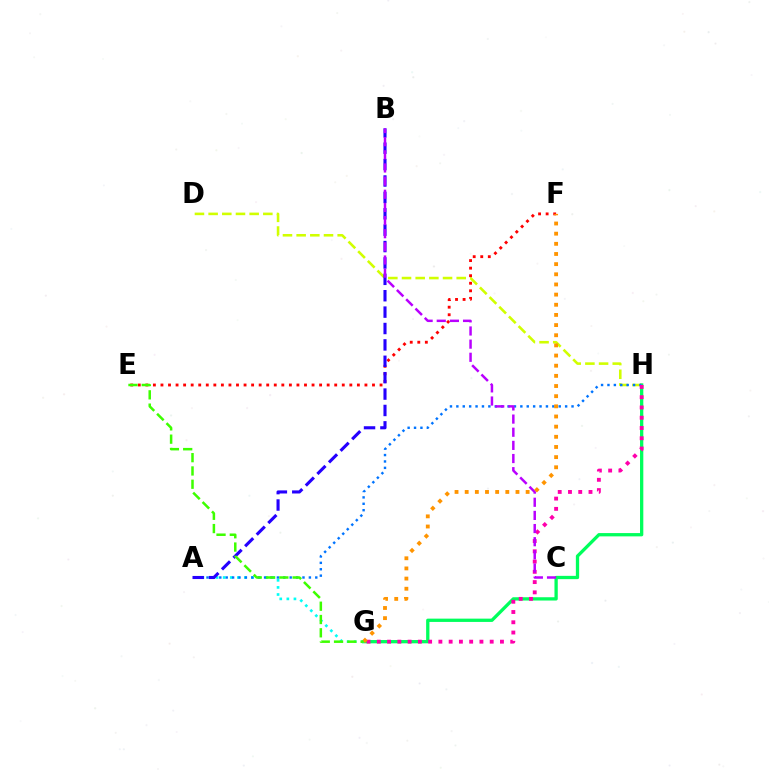{('G', 'H'): [{'color': '#00ff5c', 'line_style': 'solid', 'thickness': 2.37}, {'color': '#ff00ac', 'line_style': 'dotted', 'thickness': 2.79}], ('D', 'H'): [{'color': '#d1ff00', 'line_style': 'dashed', 'thickness': 1.86}], ('A', 'G'): [{'color': '#00fff6', 'line_style': 'dotted', 'thickness': 1.93}], ('E', 'F'): [{'color': '#ff0000', 'line_style': 'dotted', 'thickness': 2.05}], ('A', 'H'): [{'color': '#0074ff', 'line_style': 'dotted', 'thickness': 1.74}], ('A', 'B'): [{'color': '#2500ff', 'line_style': 'dashed', 'thickness': 2.23}], ('B', 'C'): [{'color': '#b900ff', 'line_style': 'dashed', 'thickness': 1.79}], ('F', 'G'): [{'color': '#ff9400', 'line_style': 'dotted', 'thickness': 2.76}], ('E', 'G'): [{'color': '#3dff00', 'line_style': 'dashed', 'thickness': 1.81}]}